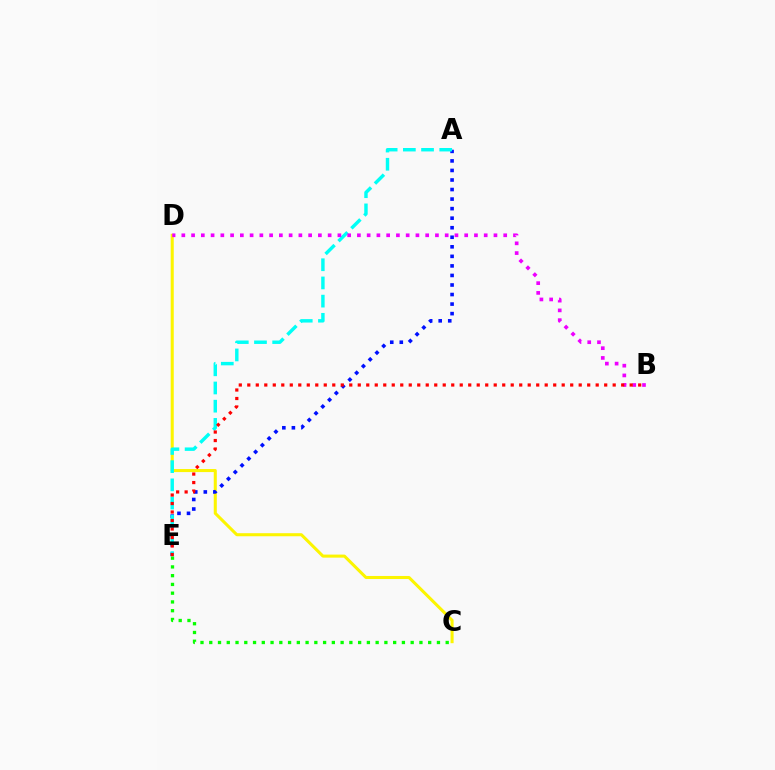{('C', 'D'): [{'color': '#fcf500', 'line_style': 'solid', 'thickness': 2.2}], ('A', 'E'): [{'color': '#0010ff', 'line_style': 'dotted', 'thickness': 2.59}, {'color': '#00fff6', 'line_style': 'dashed', 'thickness': 2.47}], ('C', 'E'): [{'color': '#08ff00', 'line_style': 'dotted', 'thickness': 2.38}], ('B', 'D'): [{'color': '#ee00ff', 'line_style': 'dotted', 'thickness': 2.65}], ('B', 'E'): [{'color': '#ff0000', 'line_style': 'dotted', 'thickness': 2.31}]}